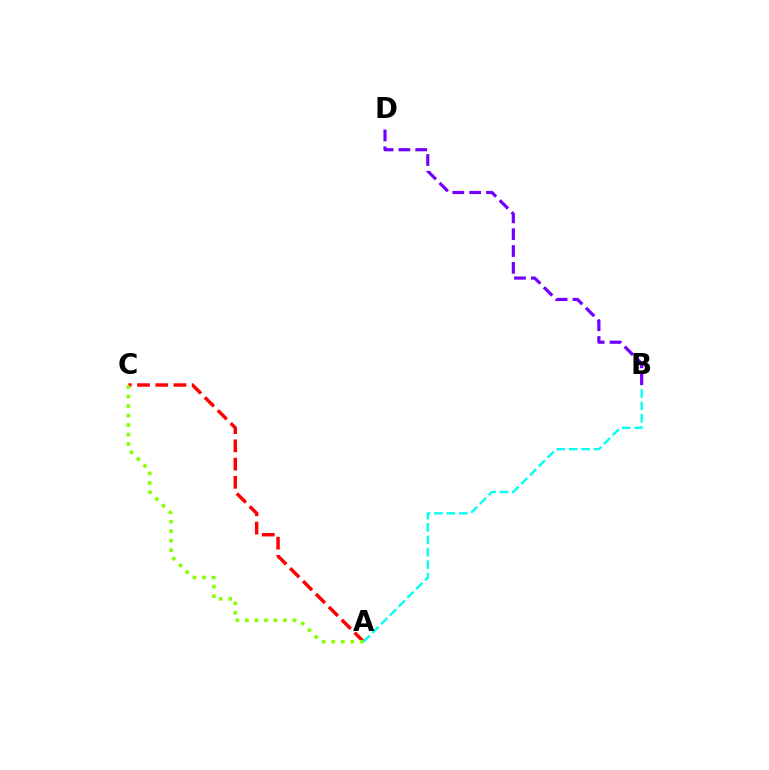{('A', 'C'): [{'color': '#ff0000', 'line_style': 'dashed', 'thickness': 2.48}, {'color': '#84ff00', 'line_style': 'dotted', 'thickness': 2.59}], ('A', 'B'): [{'color': '#00fff6', 'line_style': 'dashed', 'thickness': 1.69}], ('B', 'D'): [{'color': '#7200ff', 'line_style': 'dashed', 'thickness': 2.29}]}